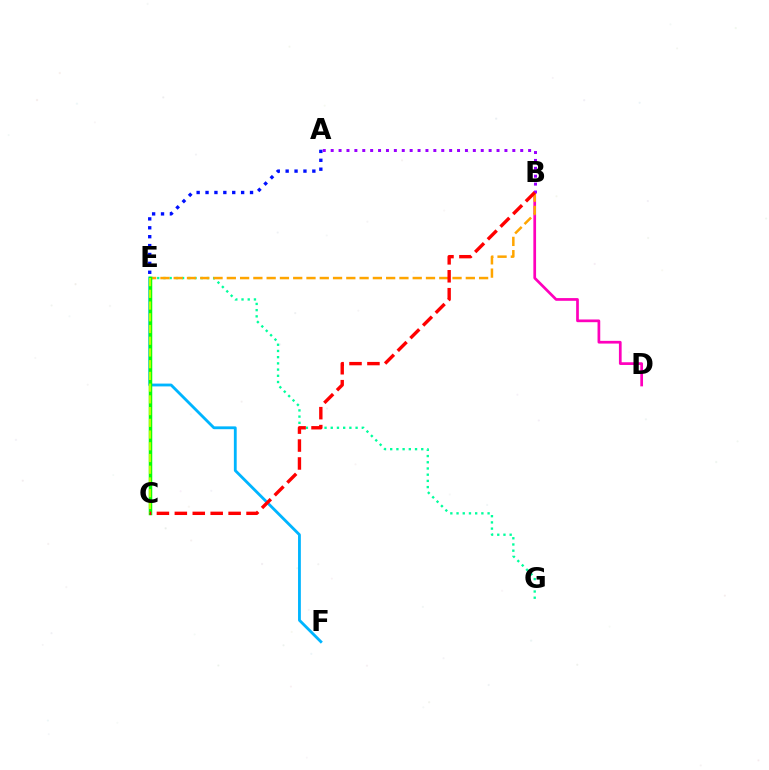{('E', 'F'): [{'color': '#00b5ff', 'line_style': 'solid', 'thickness': 2.03}], ('A', 'E'): [{'color': '#0010ff', 'line_style': 'dotted', 'thickness': 2.42}], ('E', 'G'): [{'color': '#00ff9d', 'line_style': 'dotted', 'thickness': 1.69}], ('B', 'D'): [{'color': '#ff00bd', 'line_style': 'solid', 'thickness': 1.95}], ('B', 'E'): [{'color': '#ffa500', 'line_style': 'dashed', 'thickness': 1.8}], ('C', 'E'): [{'color': '#08ff00', 'line_style': 'solid', 'thickness': 2.52}, {'color': '#b3ff00', 'line_style': 'dashed', 'thickness': 1.59}], ('A', 'B'): [{'color': '#9b00ff', 'line_style': 'dotted', 'thickness': 2.15}], ('B', 'C'): [{'color': '#ff0000', 'line_style': 'dashed', 'thickness': 2.44}]}